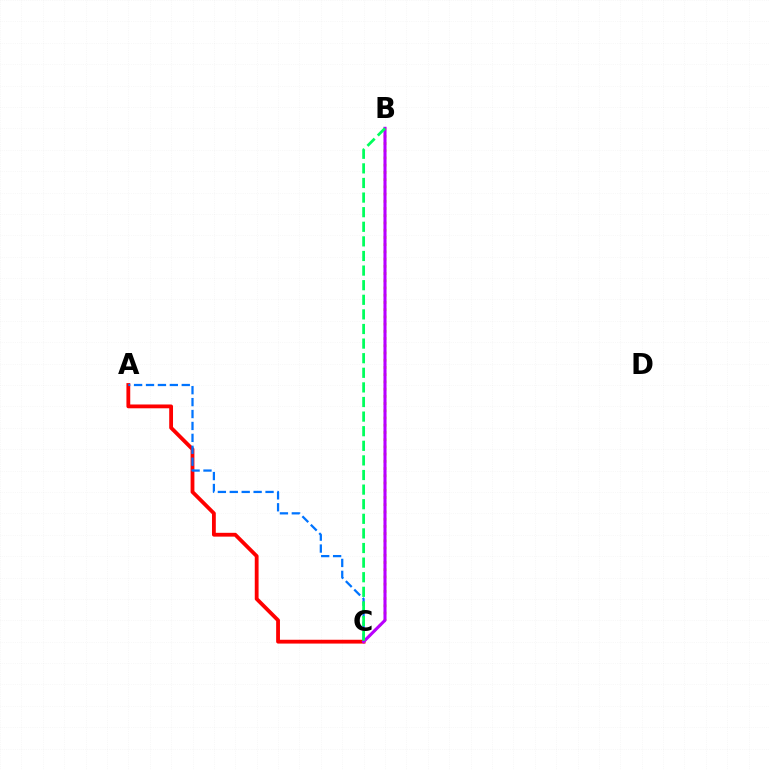{('A', 'C'): [{'color': '#ff0000', 'line_style': 'solid', 'thickness': 2.74}, {'color': '#0074ff', 'line_style': 'dashed', 'thickness': 1.62}], ('B', 'C'): [{'color': '#d1ff00', 'line_style': 'dotted', 'thickness': 1.96}, {'color': '#b900ff', 'line_style': 'solid', 'thickness': 2.22}, {'color': '#00ff5c', 'line_style': 'dashed', 'thickness': 1.98}]}